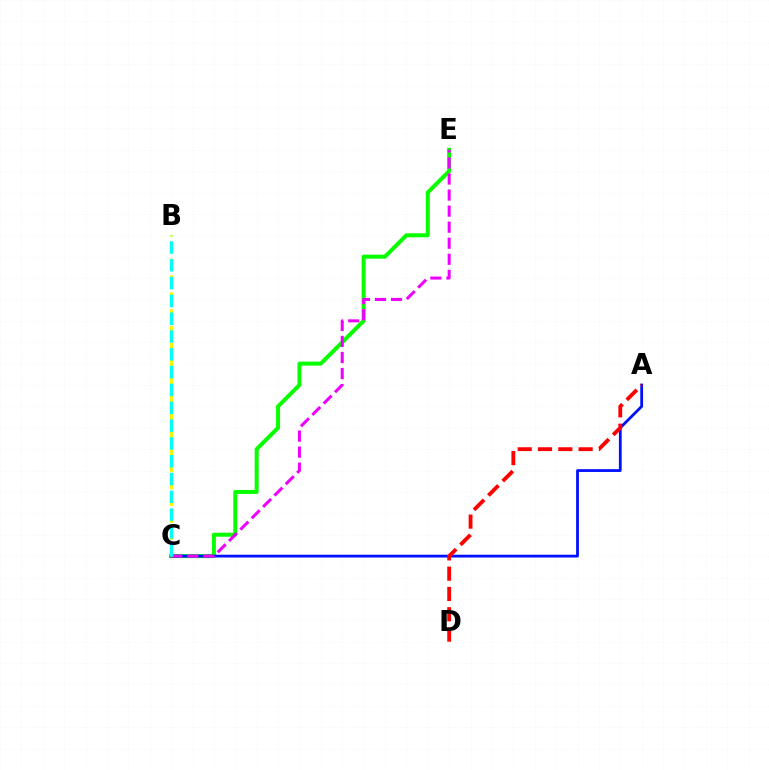{('C', 'E'): [{'color': '#08ff00', 'line_style': 'solid', 'thickness': 2.88}, {'color': '#ee00ff', 'line_style': 'dashed', 'thickness': 2.18}], ('A', 'C'): [{'color': '#0010ff', 'line_style': 'solid', 'thickness': 2.0}], ('B', 'C'): [{'color': '#fcf500', 'line_style': 'dashed', 'thickness': 2.29}, {'color': '#00fff6', 'line_style': 'dashed', 'thickness': 2.42}], ('A', 'D'): [{'color': '#ff0000', 'line_style': 'dashed', 'thickness': 2.76}]}